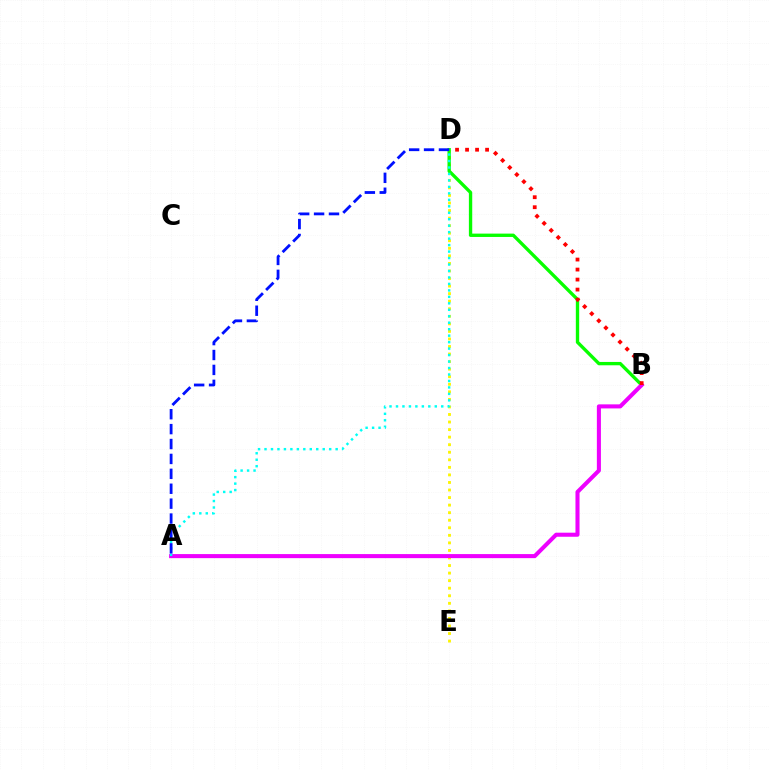{('D', 'E'): [{'color': '#fcf500', 'line_style': 'dotted', 'thickness': 2.05}], ('B', 'D'): [{'color': '#08ff00', 'line_style': 'solid', 'thickness': 2.41}, {'color': '#ff0000', 'line_style': 'dotted', 'thickness': 2.72}], ('A', 'B'): [{'color': '#ee00ff', 'line_style': 'solid', 'thickness': 2.92}], ('A', 'D'): [{'color': '#00fff6', 'line_style': 'dotted', 'thickness': 1.76}, {'color': '#0010ff', 'line_style': 'dashed', 'thickness': 2.03}]}